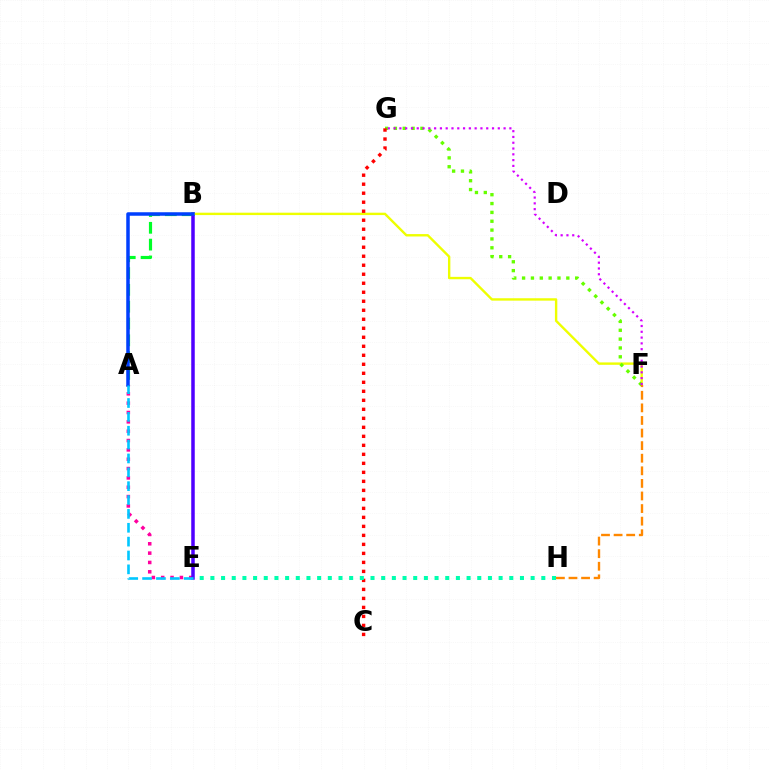{('A', 'E'): [{'color': '#ff00a0', 'line_style': 'dotted', 'thickness': 2.54}, {'color': '#00c7ff', 'line_style': 'dashed', 'thickness': 1.88}], ('A', 'B'): [{'color': '#00ff27', 'line_style': 'dashed', 'thickness': 2.28}, {'color': '#003fff', 'line_style': 'solid', 'thickness': 2.52}], ('B', 'E'): [{'color': '#4f00ff', 'line_style': 'solid', 'thickness': 2.52}], ('B', 'F'): [{'color': '#eeff00', 'line_style': 'solid', 'thickness': 1.72}], ('F', 'G'): [{'color': '#66ff00', 'line_style': 'dotted', 'thickness': 2.4}, {'color': '#d600ff', 'line_style': 'dotted', 'thickness': 1.57}], ('F', 'H'): [{'color': '#ff8800', 'line_style': 'dashed', 'thickness': 1.71}], ('C', 'G'): [{'color': '#ff0000', 'line_style': 'dotted', 'thickness': 2.45}], ('E', 'H'): [{'color': '#00ffaf', 'line_style': 'dotted', 'thickness': 2.9}]}